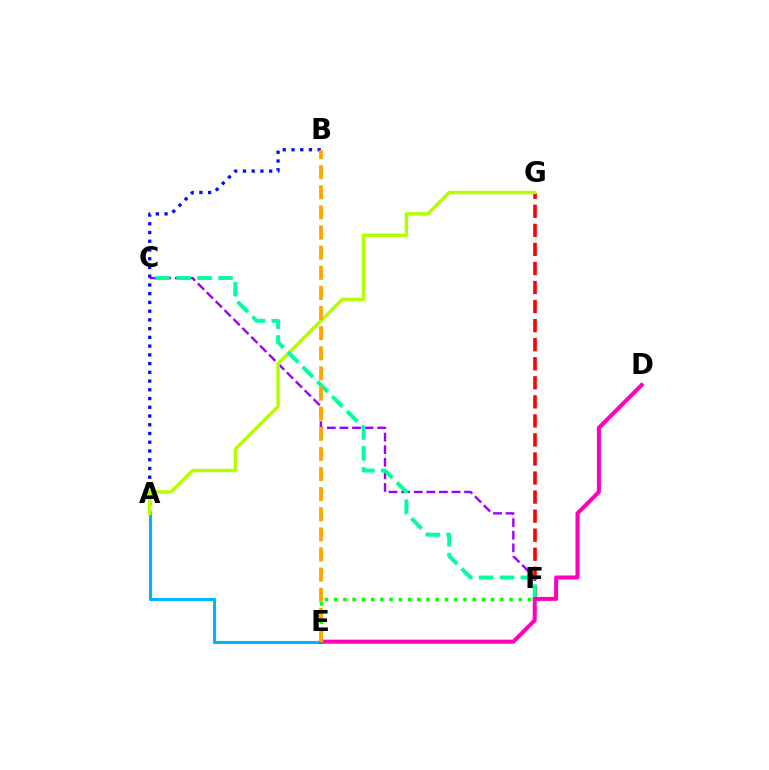{('C', 'F'): [{'color': '#9b00ff', 'line_style': 'dashed', 'thickness': 1.71}, {'color': '#00ff9d', 'line_style': 'dashed', 'thickness': 2.84}], ('A', 'B'): [{'color': '#0010ff', 'line_style': 'dotted', 'thickness': 2.37}], ('A', 'E'): [{'color': '#00b5ff', 'line_style': 'solid', 'thickness': 2.22}], ('F', 'G'): [{'color': '#ff0000', 'line_style': 'dashed', 'thickness': 2.59}], ('A', 'G'): [{'color': '#b3ff00', 'line_style': 'solid', 'thickness': 2.47}], ('D', 'E'): [{'color': '#ff00bd', 'line_style': 'solid', 'thickness': 2.9}], ('E', 'F'): [{'color': '#08ff00', 'line_style': 'dotted', 'thickness': 2.51}], ('B', 'E'): [{'color': '#ffa500', 'line_style': 'dashed', 'thickness': 2.73}]}